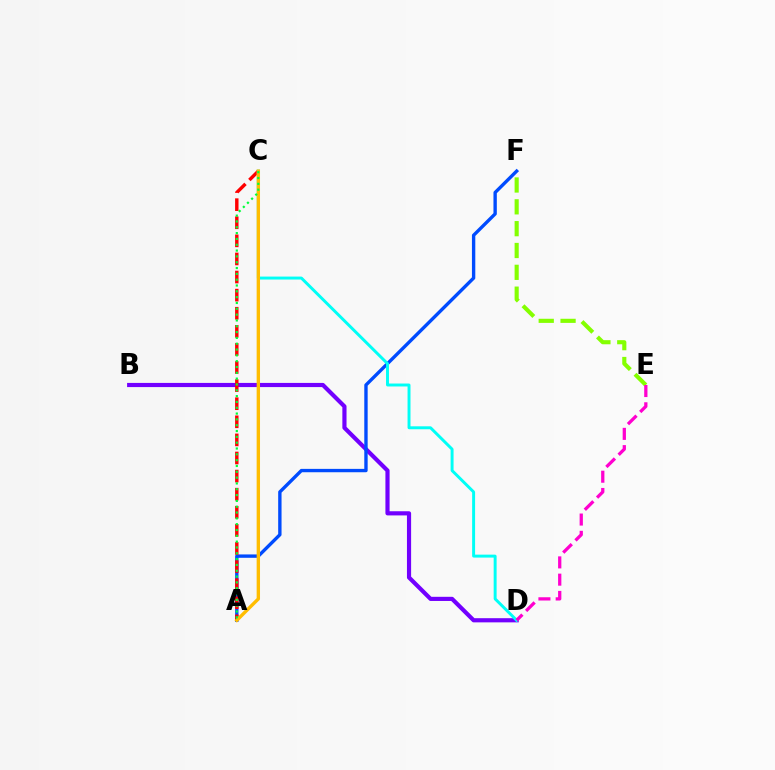{('B', 'D'): [{'color': '#7200ff', 'line_style': 'solid', 'thickness': 3.0}], ('A', 'F'): [{'color': '#004bff', 'line_style': 'solid', 'thickness': 2.42}], ('E', 'F'): [{'color': '#84ff00', 'line_style': 'dashed', 'thickness': 2.97}], ('A', 'C'): [{'color': '#ff0000', 'line_style': 'dashed', 'thickness': 2.46}, {'color': '#ffbd00', 'line_style': 'solid', 'thickness': 2.42}, {'color': '#00ff39', 'line_style': 'dotted', 'thickness': 1.58}], ('C', 'D'): [{'color': '#00fff6', 'line_style': 'solid', 'thickness': 2.12}], ('D', 'E'): [{'color': '#ff00cf', 'line_style': 'dashed', 'thickness': 2.35}]}